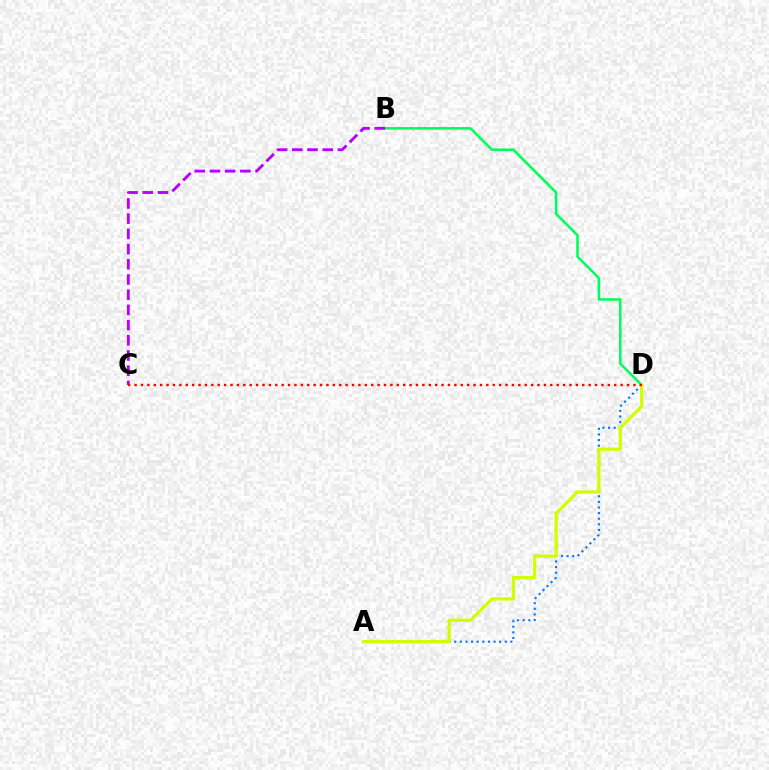{('B', 'D'): [{'color': '#00ff5c', 'line_style': 'solid', 'thickness': 1.85}], ('A', 'D'): [{'color': '#0074ff', 'line_style': 'dotted', 'thickness': 1.53}, {'color': '#d1ff00', 'line_style': 'solid', 'thickness': 2.35}], ('B', 'C'): [{'color': '#b900ff', 'line_style': 'dashed', 'thickness': 2.07}], ('C', 'D'): [{'color': '#ff0000', 'line_style': 'dotted', 'thickness': 1.74}]}